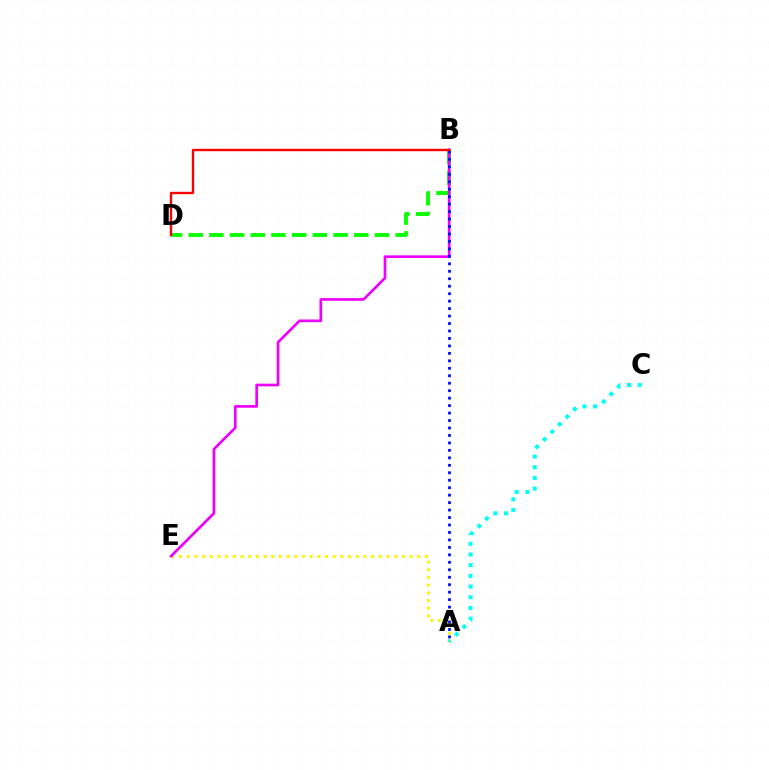{('A', 'E'): [{'color': '#fcf500', 'line_style': 'dotted', 'thickness': 2.09}], ('A', 'C'): [{'color': '#00fff6', 'line_style': 'dotted', 'thickness': 2.9}], ('B', 'D'): [{'color': '#08ff00', 'line_style': 'dashed', 'thickness': 2.81}, {'color': '#ff0000', 'line_style': 'solid', 'thickness': 1.71}], ('B', 'E'): [{'color': '#ee00ff', 'line_style': 'solid', 'thickness': 1.93}], ('A', 'B'): [{'color': '#0010ff', 'line_style': 'dotted', 'thickness': 2.03}]}